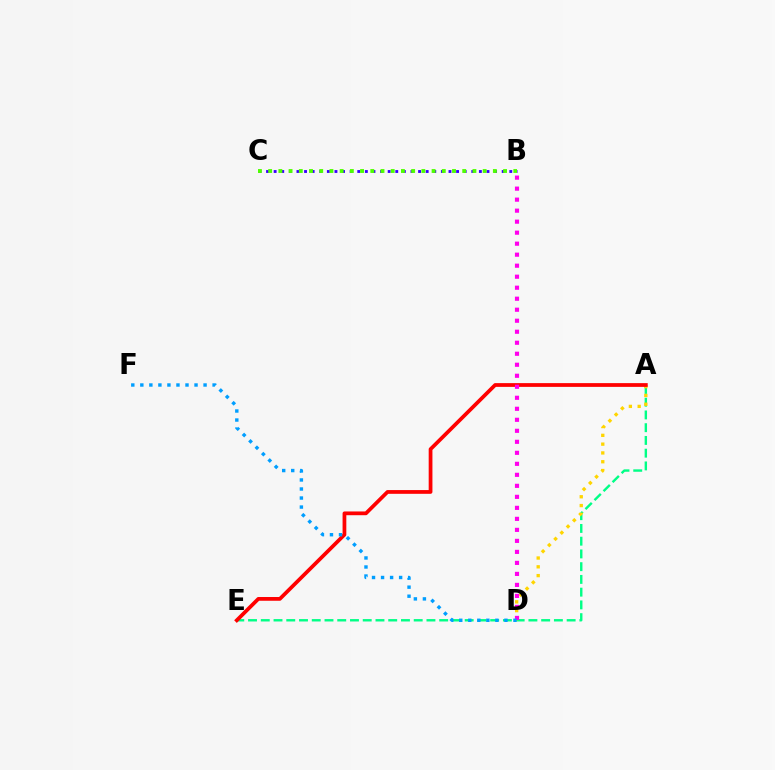{('B', 'C'): [{'color': '#3700ff', 'line_style': 'dotted', 'thickness': 2.07}, {'color': '#4fff00', 'line_style': 'dotted', 'thickness': 2.78}], ('A', 'E'): [{'color': '#00ff86', 'line_style': 'dashed', 'thickness': 1.73}, {'color': '#ff0000', 'line_style': 'solid', 'thickness': 2.7}], ('A', 'D'): [{'color': '#ffd500', 'line_style': 'dotted', 'thickness': 2.39}], ('B', 'D'): [{'color': '#ff00ed', 'line_style': 'dotted', 'thickness': 2.99}], ('D', 'F'): [{'color': '#009eff', 'line_style': 'dotted', 'thickness': 2.45}]}